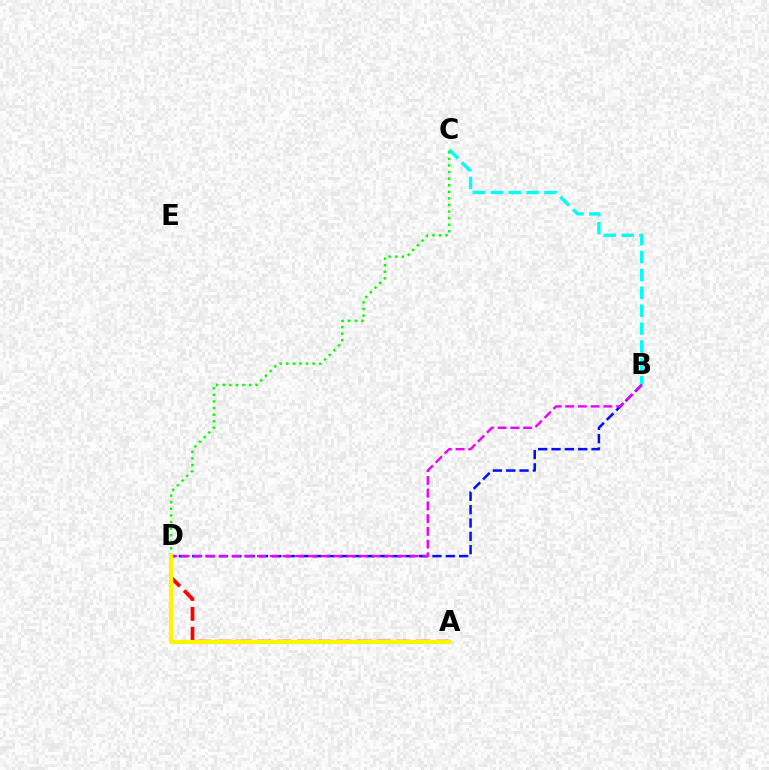{('B', 'C'): [{'color': '#00fff6', 'line_style': 'dashed', 'thickness': 2.43}], ('A', 'D'): [{'color': '#ff0000', 'line_style': 'dashed', 'thickness': 2.7}, {'color': '#fcf500', 'line_style': 'solid', 'thickness': 2.98}], ('C', 'D'): [{'color': '#08ff00', 'line_style': 'dotted', 'thickness': 1.79}], ('B', 'D'): [{'color': '#0010ff', 'line_style': 'dashed', 'thickness': 1.81}, {'color': '#ee00ff', 'line_style': 'dashed', 'thickness': 1.73}]}